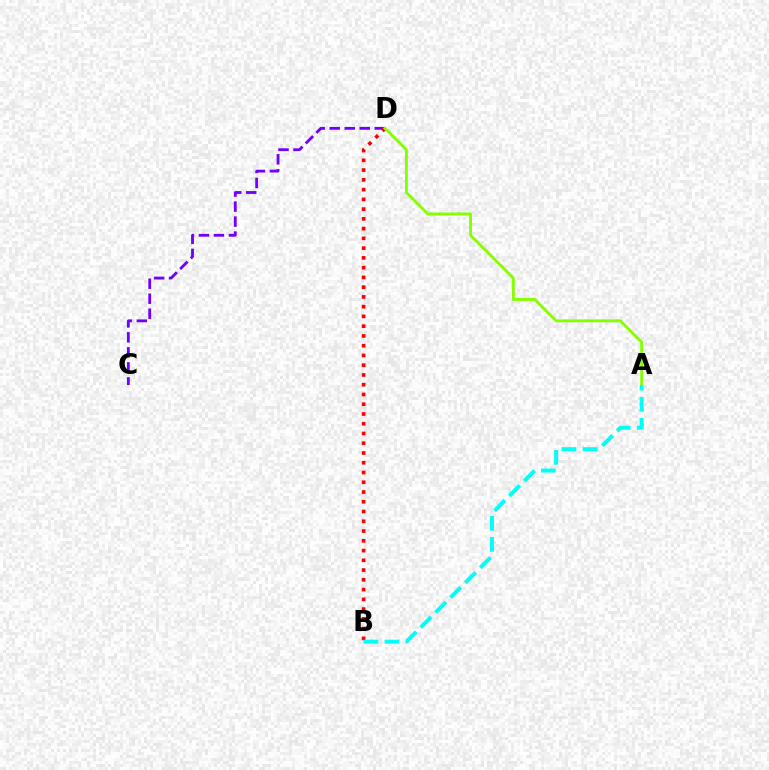{('C', 'D'): [{'color': '#7200ff', 'line_style': 'dashed', 'thickness': 2.04}], ('B', 'D'): [{'color': '#ff0000', 'line_style': 'dotted', 'thickness': 2.65}], ('A', 'D'): [{'color': '#84ff00', 'line_style': 'solid', 'thickness': 2.06}], ('A', 'B'): [{'color': '#00fff6', 'line_style': 'dashed', 'thickness': 2.86}]}